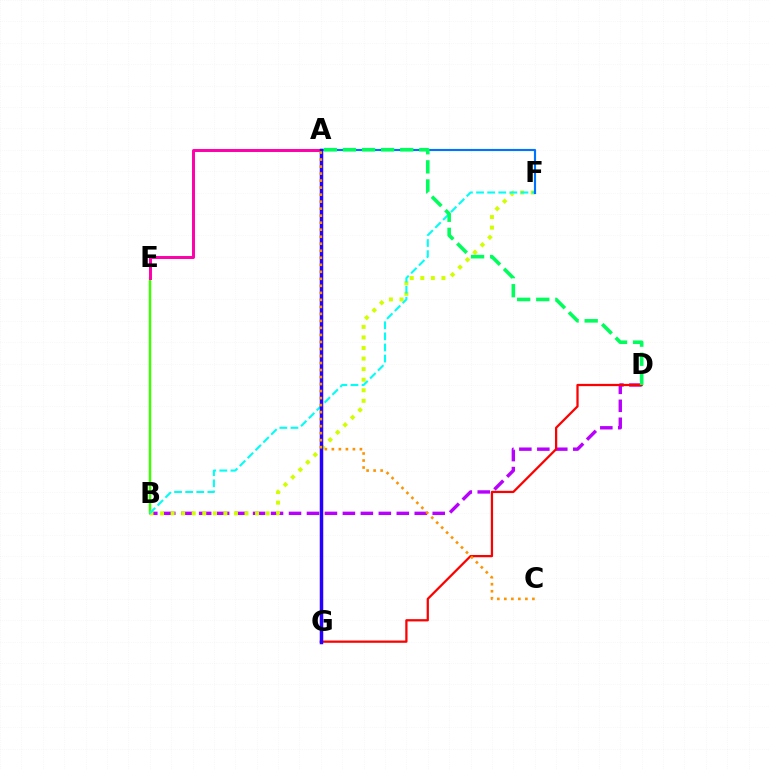{('B', 'E'): [{'color': '#3dff00', 'line_style': 'solid', 'thickness': 1.76}], ('B', 'D'): [{'color': '#b900ff', 'line_style': 'dashed', 'thickness': 2.44}], ('B', 'F'): [{'color': '#d1ff00', 'line_style': 'dotted', 'thickness': 2.87}, {'color': '#00fff6', 'line_style': 'dashed', 'thickness': 1.51}], ('D', 'G'): [{'color': '#ff0000', 'line_style': 'solid', 'thickness': 1.62}], ('A', 'E'): [{'color': '#ff00ac', 'line_style': 'solid', 'thickness': 2.13}], ('A', 'F'): [{'color': '#0074ff', 'line_style': 'solid', 'thickness': 1.55}], ('A', 'G'): [{'color': '#2500ff', 'line_style': 'solid', 'thickness': 2.51}], ('A', 'C'): [{'color': '#ff9400', 'line_style': 'dotted', 'thickness': 1.91}], ('A', 'D'): [{'color': '#00ff5c', 'line_style': 'dashed', 'thickness': 2.59}]}